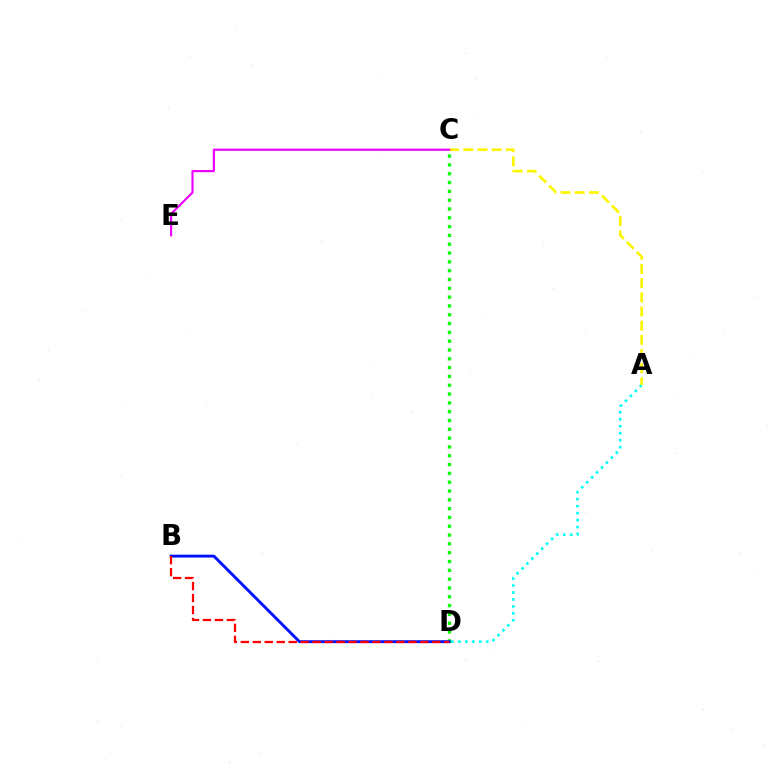{('C', 'D'): [{'color': '#08ff00', 'line_style': 'dotted', 'thickness': 2.39}], ('A', 'D'): [{'color': '#00fff6', 'line_style': 'dotted', 'thickness': 1.89}], ('A', 'C'): [{'color': '#fcf500', 'line_style': 'dashed', 'thickness': 1.93}], ('B', 'D'): [{'color': '#0010ff', 'line_style': 'solid', 'thickness': 2.08}, {'color': '#ff0000', 'line_style': 'dashed', 'thickness': 1.63}], ('C', 'E'): [{'color': '#ee00ff', 'line_style': 'solid', 'thickness': 1.55}]}